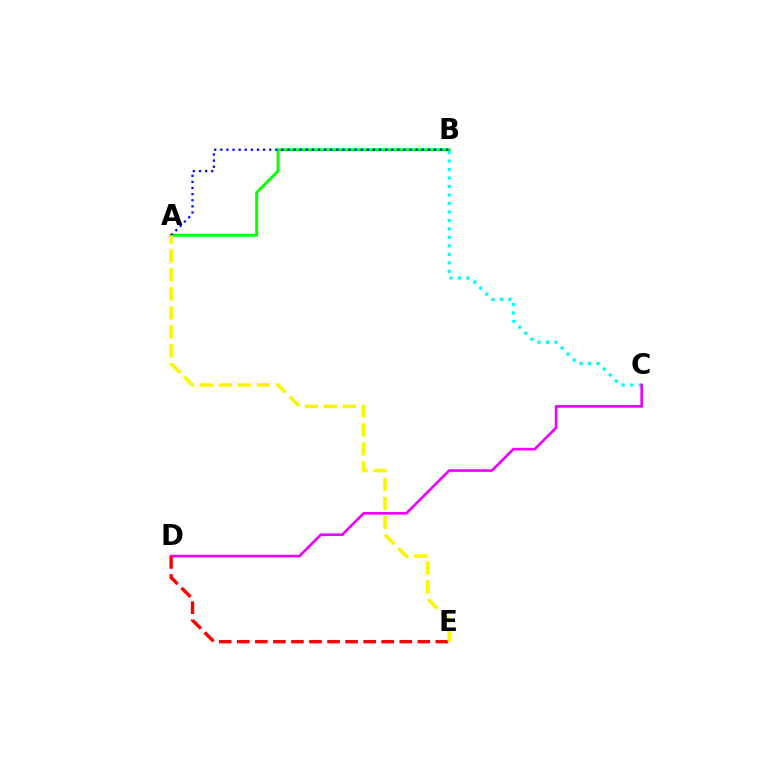{('B', 'C'): [{'color': '#00fff6', 'line_style': 'dotted', 'thickness': 2.3}], ('C', 'D'): [{'color': '#ee00ff', 'line_style': 'solid', 'thickness': 1.9}], ('D', 'E'): [{'color': '#ff0000', 'line_style': 'dashed', 'thickness': 2.45}], ('A', 'B'): [{'color': '#08ff00', 'line_style': 'solid', 'thickness': 2.11}, {'color': '#0010ff', 'line_style': 'dotted', 'thickness': 1.66}], ('A', 'E'): [{'color': '#fcf500', 'line_style': 'dashed', 'thickness': 2.58}]}